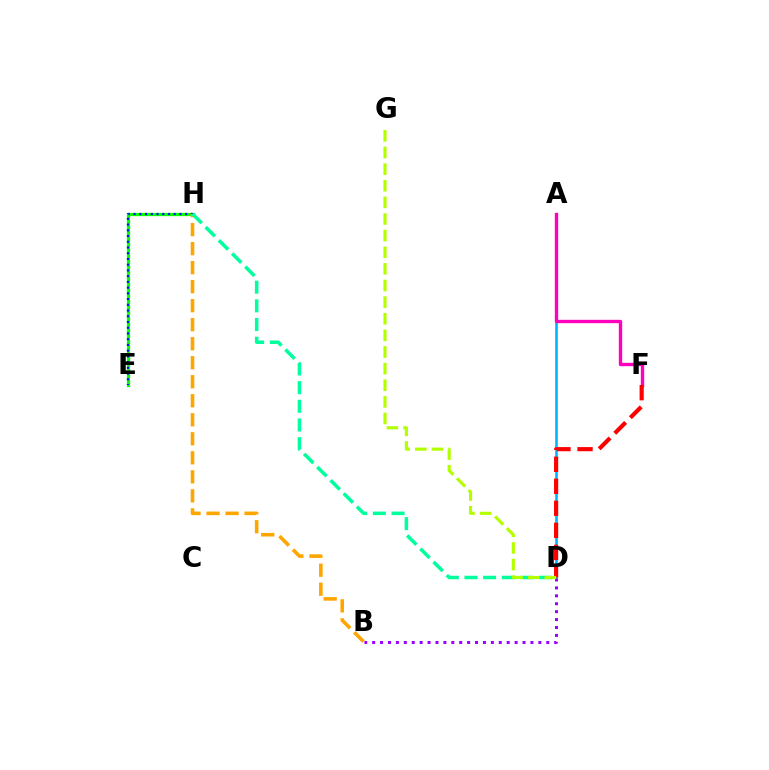{('E', 'H'): [{'color': '#08ff00', 'line_style': 'solid', 'thickness': 2.35}, {'color': '#0010ff', 'line_style': 'dotted', 'thickness': 1.56}], ('A', 'D'): [{'color': '#00b5ff', 'line_style': 'solid', 'thickness': 1.88}], ('A', 'F'): [{'color': '#ff00bd', 'line_style': 'solid', 'thickness': 2.42}], ('B', 'D'): [{'color': '#9b00ff', 'line_style': 'dotted', 'thickness': 2.15}], ('B', 'H'): [{'color': '#ffa500', 'line_style': 'dashed', 'thickness': 2.58}], ('D', 'H'): [{'color': '#00ff9d', 'line_style': 'dashed', 'thickness': 2.54}], ('D', 'F'): [{'color': '#ff0000', 'line_style': 'dashed', 'thickness': 2.99}], ('D', 'G'): [{'color': '#b3ff00', 'line_style': 'dashed', 'thickness': 2.26}]}